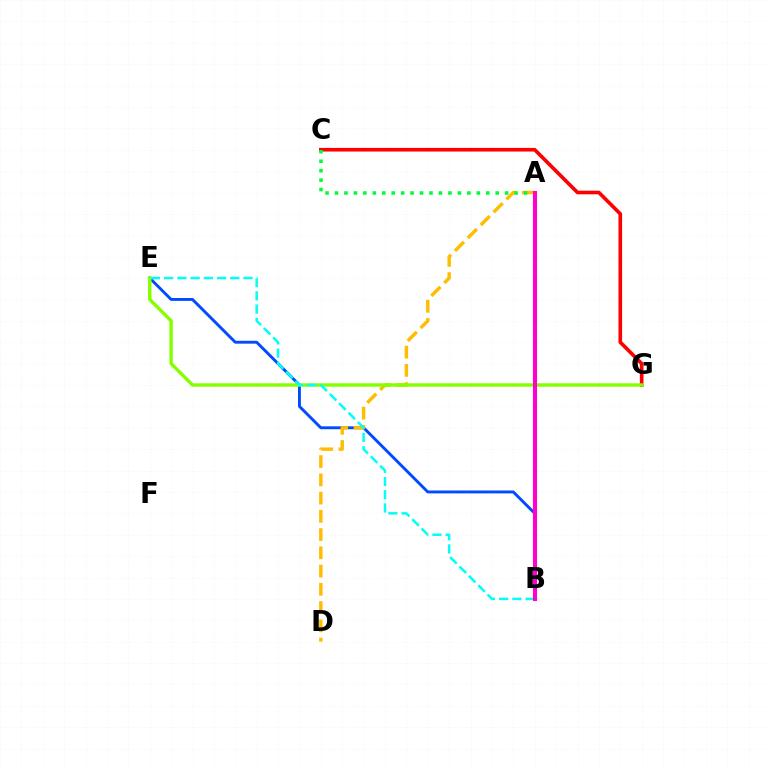{('B', 'E'): [{'color': '#004bff', 'line_style': 'solid', 'thickness': 2.08}, {'color': '#00fff6', 'line_style': 'dashed', 'thickness': 1.8}], ('C', 'G'): [{'color': '#ff0000', 'line_style': 'solid', 'thickness': 2.62}], ('A', 'D'): [{'color': '#ffbd00', 'line_style': 'dashed', 'thickness': 2.48}], ('A', 'C'): [{'color': '#00ff39', 'line_style': 'dotted', 'thickness': 2.57}], ('E', 'G'): [{'color': '#84ff00', 'line_style': 'solid', 'thickness': 2.45}], ('A', 'B'): [{'color': '#7200ff', 'line_style': 'solid', 'thickness': 2.67}, {'color': '#ff00cf', 'line_style': 'solid', 'thickness': 2.94}]}